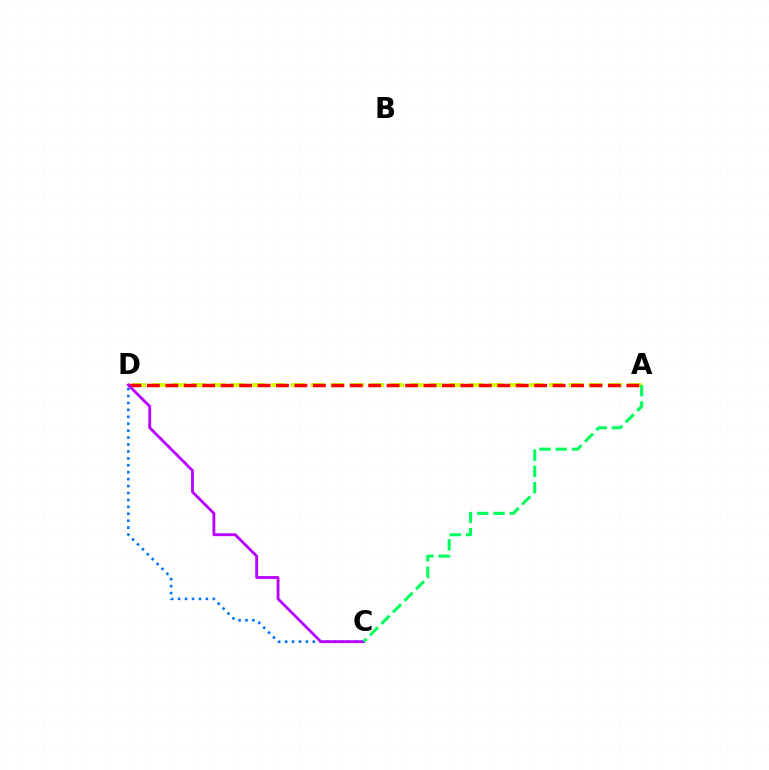{('C', 'D'): [{'color': '#0074ff', 'line_style': 'dotted', 'thickness': 1.88}, {'color': '#b900ff', 'line_style': 'solid', 'thickness': 2.04}], ('A', 'D'): [{'color': '#d1ff00', 'line_style': 'dashed', 'thickness': 2.69}, {'color': '#ff0000', 'line_style': 'dashed', 'thickness': 2.51}], ('A', 'C'): [{'color': '#00ff5c', 'line_style': 'dashed', 'thickness': 2.21}]}